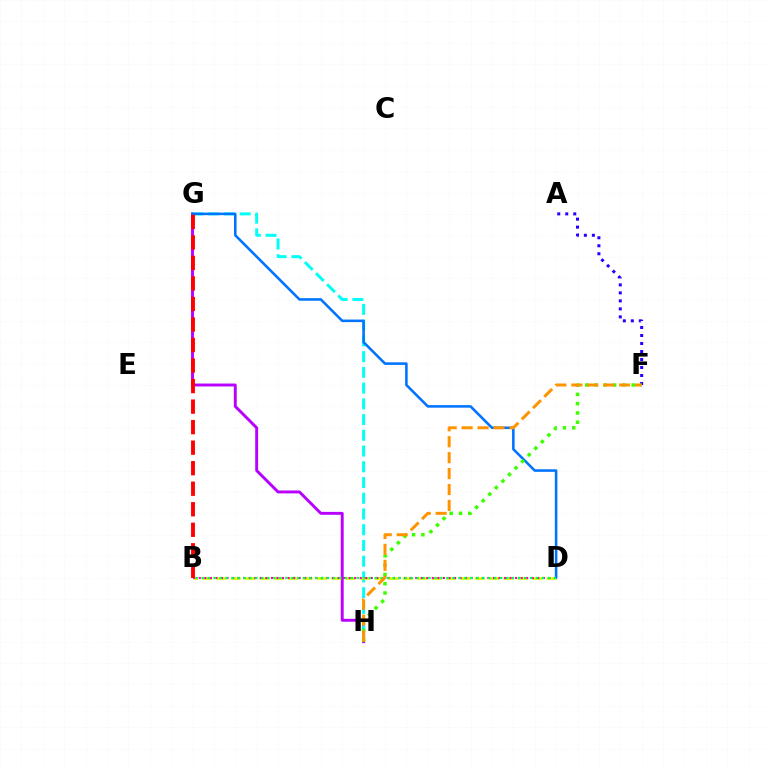{('G', 'H'): [{'color': '#b900ff', 'line_style': 'solid', 'thickness': 2.1}, {'color': '#00fff6', 'line_style': 'dashed', 'thickness': 2.14}], ('B', 'D'): [{'color': '#d1ff00', 'line_style': 'dashed', 'thickness': 1.95}, {'color': '#ff00ac', 'line_style': 'dotted', 'thickness': 1.51}, {'color': '#00ff5c', 'line_style': 'dotted', 'thickness': 1.62}], ('A', 'F'): [{'color': '#2500ff', 'line_style': 'dotted', 'thickness': 2.17}], ('D', 'G'): [{'color': '#0074ff', 'line_style': 'solid', 'thickness': 1.85}], ('F', 'H'): [{'color': '#3dff00', 'line_style': 'dotted', 'thickness': 2.53}, {'color': '#ff9400', 'line_style': 'dashed', 'thickness': 2.16}], ('B', 'G'): [{'color': '#ff0000', 'line_style': 'dashed', 'thickness': 2.79}]}